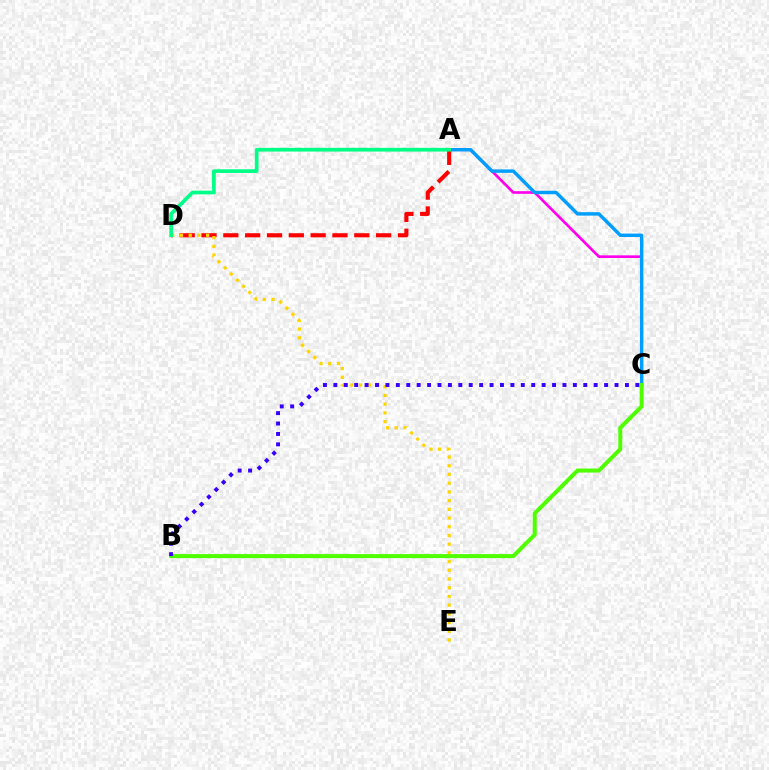{('A', 'C'): [{'color': '#ff00ed', 'line_style': 'solid', 'thickness': 1.92}, {'color': '#009eff', 'line_style': 'solid', 'thickness': 2.47}], ('A', 'D'): [{'color': '#ff0000', 'line_style': 'dashed', 'thickness': 2.96}, {'color': '#00ff86', 'line_style': 'solid', 'thickness': 2.66}], ('D', 'E'): [{'color': '#ffd500', 'line_style': 'dotted', 'thickness': 2.37}], ('B', 'C'): [{'color': '#4fff00', 'line_style': 'solid', 'thickness': 2.89}, {'color': '#3700ff', 'line_style': 'dotted', 'thickness': 2.83}]}